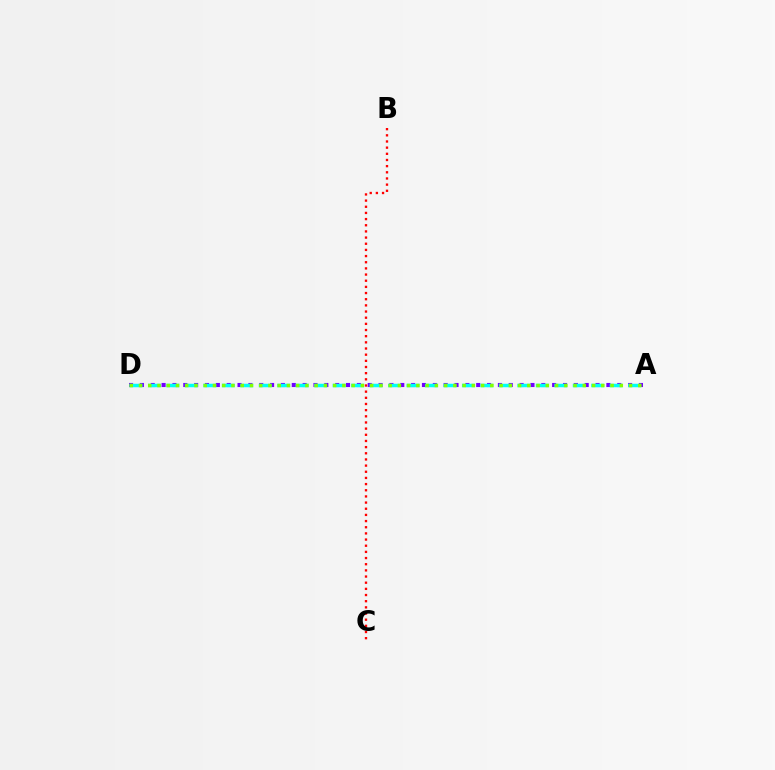{('A', 'D'): [{'color': '#7200ff', 'line_style': 'dotted', 'thickness': 2.95}, {'color': '#00fff6', 'line_style': 'dashed', 'thickness': 2.51}, {'color': '#84ff00', 'line_style': 'dotted', 'thickness': 2.51}], ('B', 'C'): [{'color': '#ff0000', 'line_style': 'dotted', 'thickness': 1.67}]}